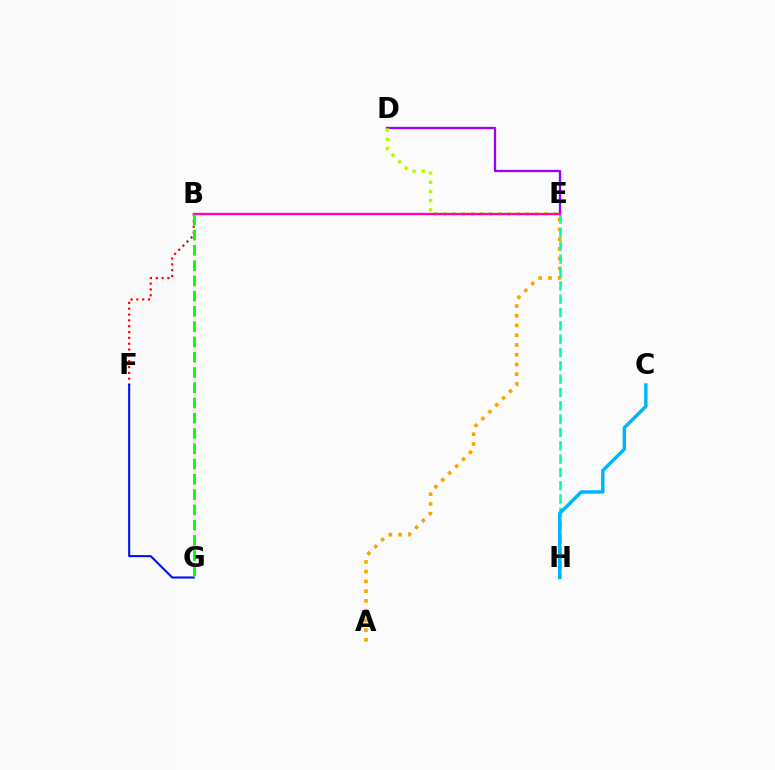{('D', 'E'): [{'color': '#9b00ff', 'line_style': 'solid', 'thickness': 1.67}, {'color': '#b3ff00', 'line_style': 'dotted', 'thickness': 2.5}], ('A', 'E'): [{'color': '#ffa500', 'line_style': 'dotted', 'thickness': 2.65}], ('B', 'F'): [{'color': '#ff0000', 'line_style': 'dotted', 'thickness': 1.58}], ('F', 'G'): [{'color': '#0010ff', 'line_style': 'solid', 'thickness': 1.51}], ('E', 'H'): [{'color': '#00ff9d', 'line_style': 'dashed', 'thickness': 1.81}], ('C', 'H'): [{'color': '#00b5ff', 'line_style': 'solid', 'thickness': 2.48}], ('B', 'E'): [{'color': '#ff00bd', 'line_style': 'solid', 'thickness': 1.68}], ('B', 'G'): [{'color': '#08ff00', 'line_style': 'dashed', 'thickness': 2.07}]}